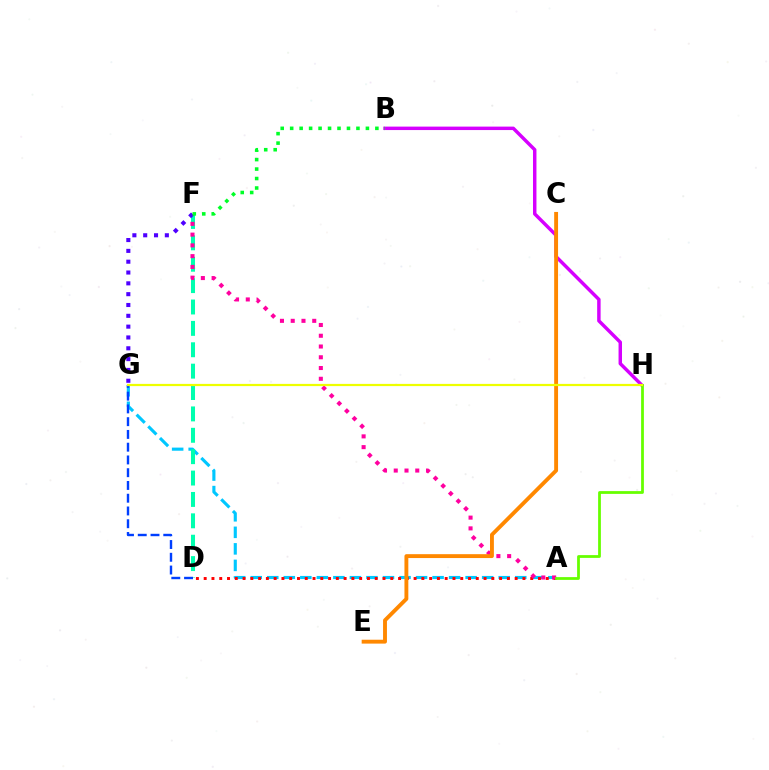{('A', 'G'): [{'color': '#00c7ff', 'line_style': 'dashed', 'thickness': 2.25}], ('D', 'F'): [{'color': '#00ffaf', 'line_style': 'dashed', 'thickness': 2.9}], ('B', 'H'): [{'color': '#d600ff', 'line_style': 'solid', 'thickness': 2.48}], ('A', 'D'): [{'color': '#ff0000', 'line_style': 'dotted', 'thickness': 2.11}], ('A', 'F'): [{'color': '#ff00a0', 'line_style': 'dotted', 'thickness': 2.92}], ('C', 'E'): [{'color': '#ff8800', 'line_style': 'solid', 'thickness': 2.79}], ('F', 'G'): [{'color': '#4f00ff', 'line_style': 'dotted', 'thickness': 2.94}], ('D', 'G'): [{'color': '#003fff', 'line_style': 'dashed', 'thickness': 1.73}], ('B', 'F'): [{'color': '#00ff27', 'line_style': 'dotted', 'thickness': 2.57}], ('A', 'H'): [{'color': '#66ff00', 'line_style': 'solid', 'thickness': 2.0}], ('G', 'H'): [{'color': '#eeff00', 'line_style': 'solid', 'thickness': 1.6}]}